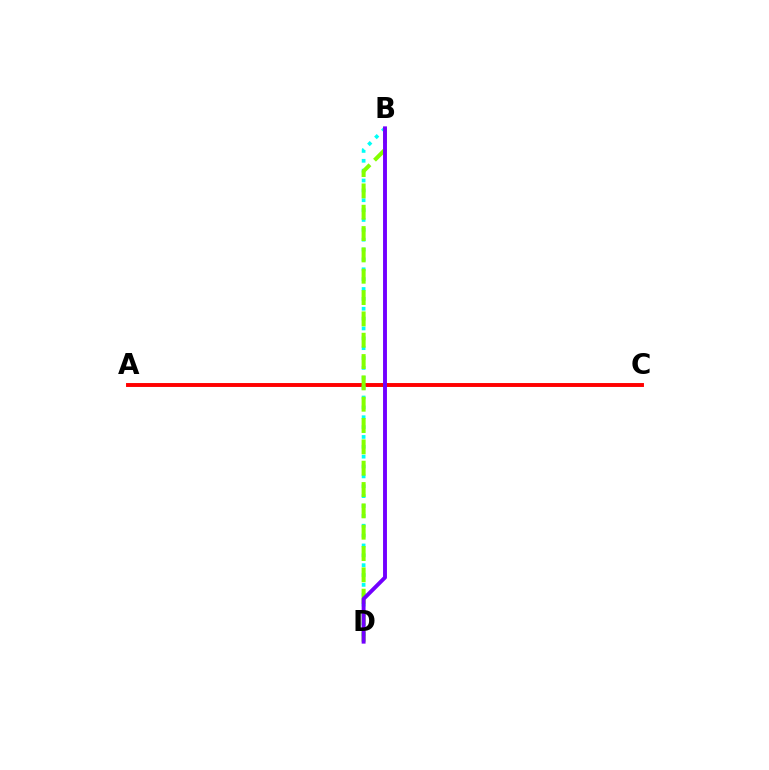{('A', 'C'): [{'color': '#ff0000', 'line_style': 'solid', 'thickness': 2.81}], ('B', 'D'): [{'color': '#00fff6', 'line_style': 'dotted', 'thickness': 2.68}, {'color': '#84ff00', 'line_style': 'dashed', 'thickness': 2.9}, {'color': '#7200ff', 'line_style': 'solid', 'thickness': 2.81}]}